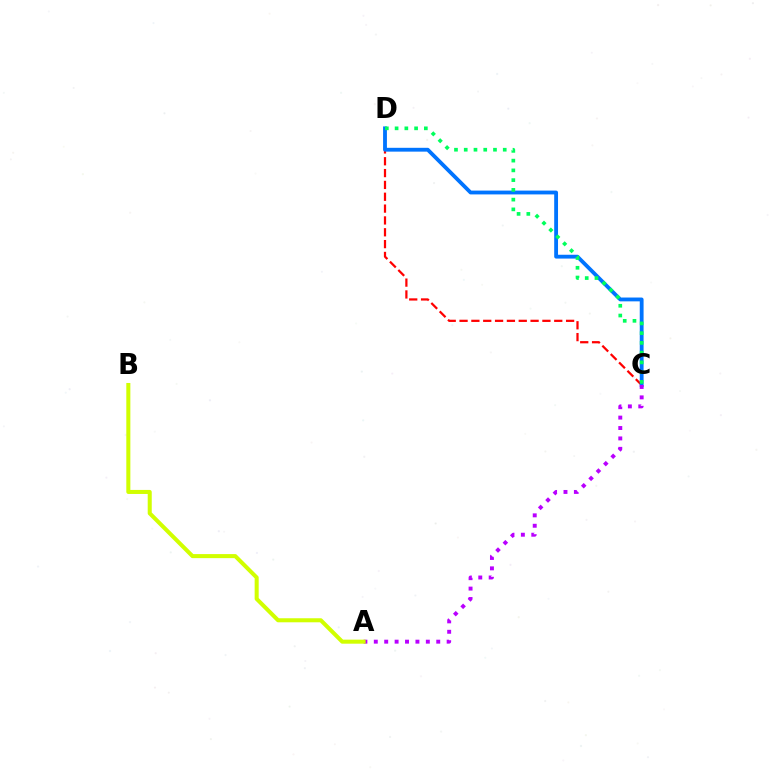{('C', 'D'): [{'color': '#ff0000', 'line_style': 'dashed', 'thickness': 1.61}, {'color': '#0074ff', 'line_style': 'solid', 'thickness': 2.75}, {'color': '#00ff5c', 'line_style': 'dotted', 'thickness': 2.65}], ('A', 'C'): [{'color': '#b900ff', 'line_style': 'dotted', 'thickness': 2.83}], ('A', 'B'): [{'color': '#d1ff00', 'line_style': 'solid', 'thickness': 2.91}]}